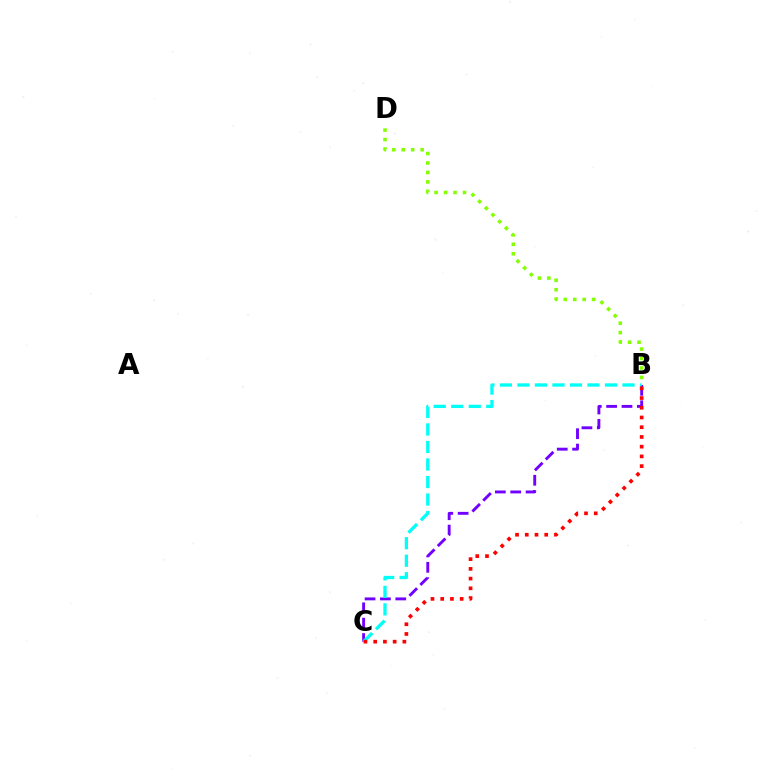{('B', 'C'): [{'color': '#7200ff', 'line_style': 'dashed', 'thickness': 2.09}, {'color': '#00fff6', 'line_style': 'dashed', 'thickness': 2.38}, {'color': '#ff0000', 'line_style': 'dotted', 'thickness': 2.64}], ('B', 'D'): [{'color': '#84ff00', 'line_style': 'dotted', 'thickness': 2.57}]}